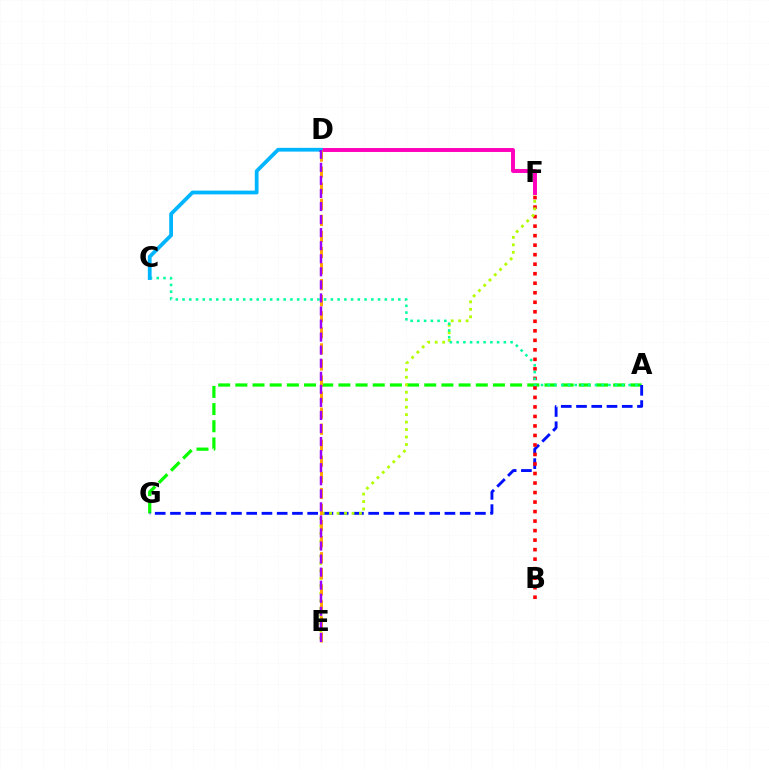{('A', 'G'): [{'color': '#08ff00', 'line_style': 'dashed', 'thickness': 2.33}, {'color': '#0010ff', 'line_style': 'dashed', 'thickness': 2.07}], ('B', 'F'): [{'color': '#ff0000', 'line_style': 'dotted', 'thickness': 2.59}], ('E', 'F'): [{'color': '#b3ff00', 'line_style': 'dotted', 'thickness': 2.03}], ('A', 'C'): [{'color': '#00ff9d', 'line_style': 'dotted', 'thickness': 1.83}], ('D', 'F'): [{'color': '#ff00bd', 'line_style': 'solid', 'thickness': 2.82}], ('C', 'D'): [{'color': '#00b5ff', 'line_style': 'solid', 'thickness': 2.71}], ('D', 'E'): [{'color': '#ffa500', 'line_style': 'dashed', 'thickness': 2.18}, {'color': '#9b00ff', 'line_style': 'dashed', 'thickness': 1.77}]}